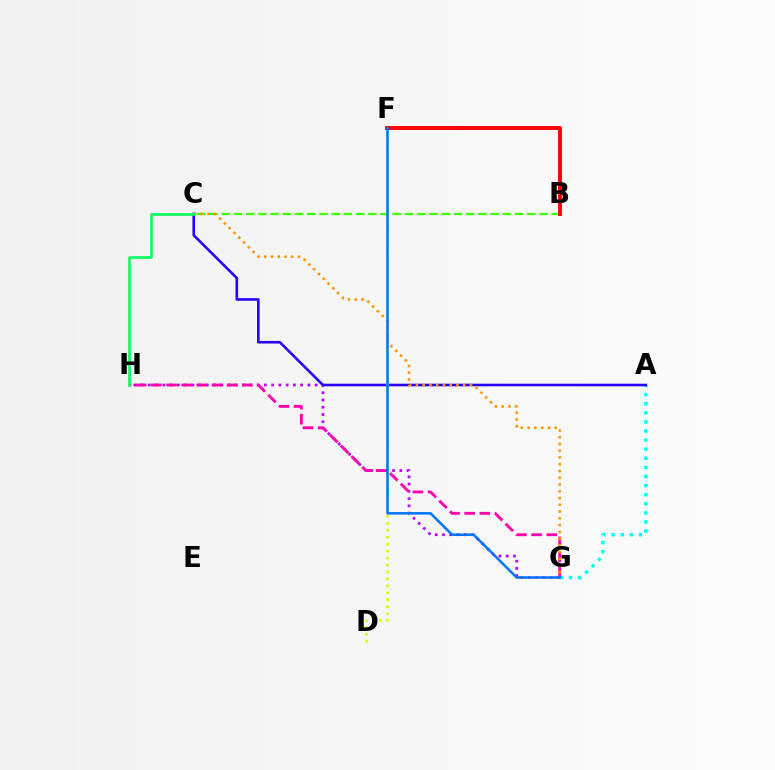{('B', 'C'): [{'color': '#3dff00', 'line_style': 'dashed', 'thickness': 1.66}], ('A', 'G'): [{'color': '#00fff6', 'line_style': 'dotted', 'thickness': 2.47}], ('G', 'H'): [{'color': '#b900ff', 'line_style': 'dotted', 'thickness': 1.97}, {'color': '#ff00ac', 'line_style': 'dashed', 'thickness': 2.06}], ('A', 'C'): [{'color': '#2500ff', 'line_style': 'solid', 'thickness': 1.87}], ('D', 'F'): [{'color': '#d1ff00', 'line_style': 'dotted', 'thickness': 1.89}], ('C', 'G'): [{'color': '#ff9400', 'line_style': 'dotted', 'thickness': 1.84}], ('C', 'H'): [{'color': '#00ff5c', 'line_style': 'solid', 'thickness': 1.88}], ('B', 'F'): [{'color': '#ff0000', 'line_style': 'solid', 'thickness': 2.79}], ('F', 'G'): [{'color': '#0074ff', 'line_style': 'solid', 'thickness': 1.81}]}